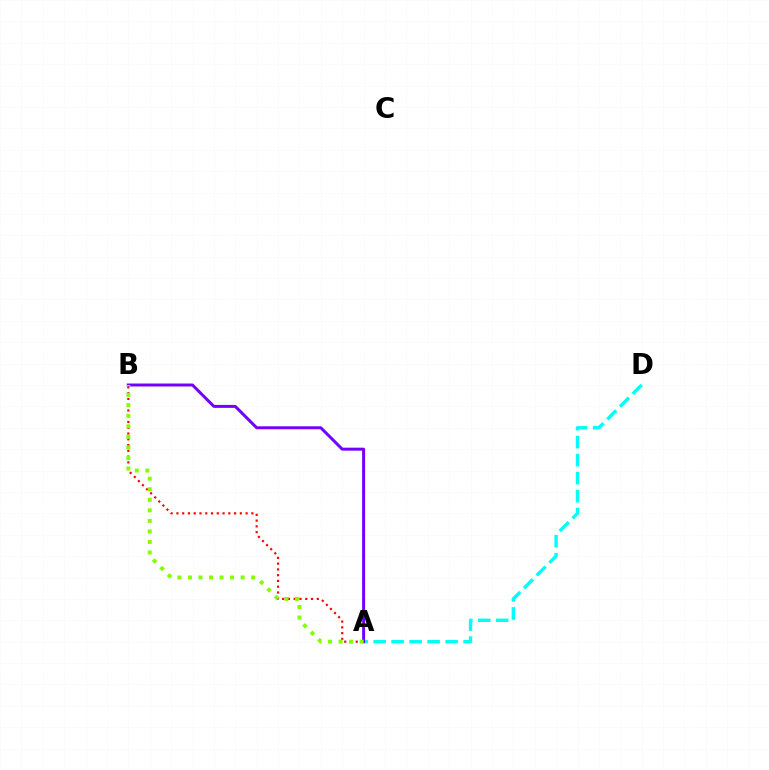{('A', 'D'): [{'color': '#00fff6', 'line_style': 'dashed', 'thickness': 2.44}], ('A', 'B'): [{'color': '#ff0000', 'line_style': 'dotted', 'thickness': 1.57}, {'color': '#7200ff', 'line_style': 'solid', 'thickness': 2.14}, {'color': '#84ff00', 'line_style': 'dotted', 'thickness': 2.86}]}